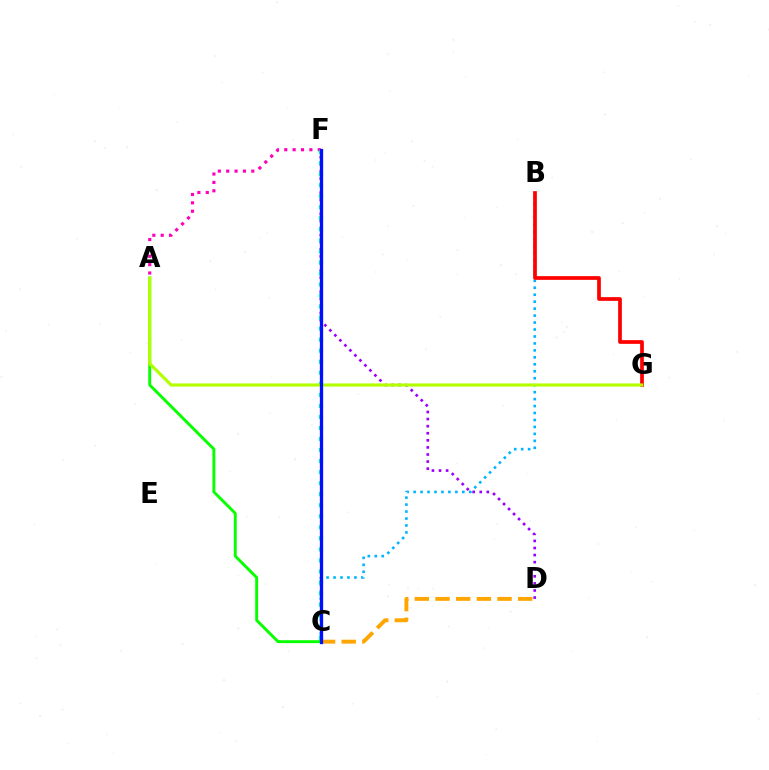{('D', 'F'): [{'color': '#9b00ff', 'line_style': 'dotted', 'thickness': 1.92}], ('B', 'C'): [{'color': '#00b5ff', 'line_style': 'dotted', 'thickness': 1.89}], ('A', 'C'): [{'color': '#08ff00', 'line_style': 'solid', 'thickness': 2.1}], ('B', 'G'): [{'color': '#ff0000', 'line_style': 'solid', 'thickness': 2.67}], ('C', 'D'): [{'color': '#ffa500', 'line_style': 'dashed', 'thickness': 2.81}], ('A', 'F'): [{'color': '#ff00bd', 'line_style': 'dotted', 'thickness': 2.27}], ('C', 'F'): [{'color': '#00ff9d', 'line_style': 'dotted', 'thickness': 3.0}, {'color': '#0010ff', 'line_style': 'solid', 'thickness': 2.35}], ('A', 'G'): [{'color': '#b3ff00', 'line_style': 'solid', 'thickness': 2.26}]}